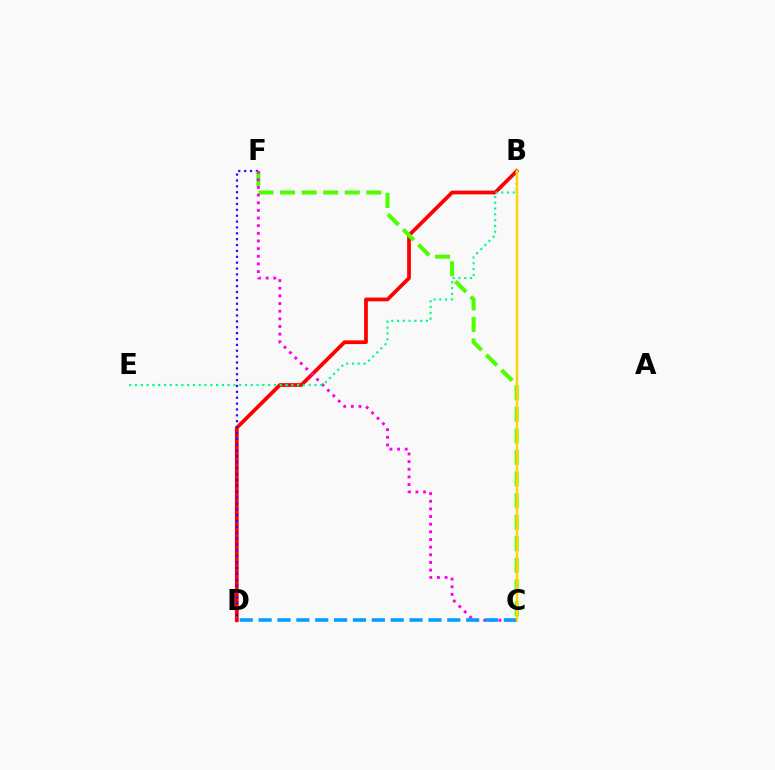{('B', 'D'): [{'color': '#ff0000', 'line_style': 'solid', 'thickness': 2.7}], ('D', 'F'): [{'color': '#3700ff', 'line_style': 'dotted', 'thickness': 1.6}], ('C', 'F'): [{'color': '#4fff00', 'line_style': 'dashed', 'thickness': 2.93}, {'color': '#ff00ed', 'line_style': 'dotted', 'thickness': 2.08}], ('B', 'E'): [{'color': '#00ff86', 'line_style': 'dotted', 'thickness': 1.57}], ('C', 'D'): [{'color': '#009eff', 'line_style': 'dashed', 'thickness': 2.56}], ('B', 'C'): [{'color': '#ffd500', 'line_style': 'solid', 'thickness': 1.76}]}